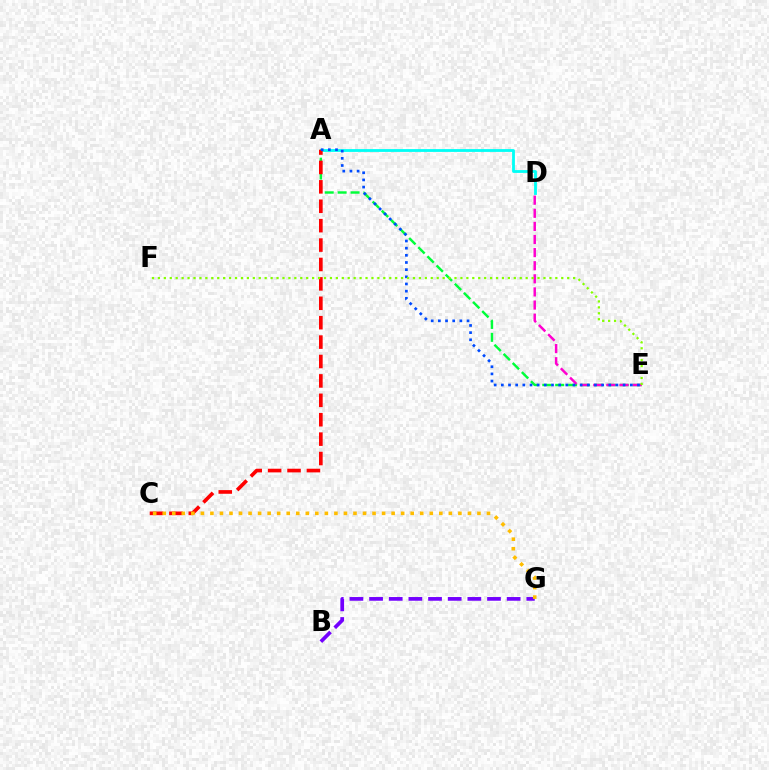{('A', 'D'): [{'color': '#00fff6', 'line_style': 'solid', 'thickness': 2.02}], ('A', 'E'): [{'color': '#00ff39', 'line_style': 'dashed', 'thickness': 1.75}, {'color': '#004bff', 'line_style': 'dotted', 'thickness': 1.95}], ('A', 'C'): [{'color': '#ff0000', 'line_style': 'dashed', 'thickness': 2.64}], ('D', 'E'): [{'color': '#ff00cf', 'line_style': 'dashed', 'thickness': 1.78}], ('B', 'G'): [{'color': '#7200ff', 'line_style': 'dashed', 'thickness': 2.67}], ('C', 'G'): [{'color': '#ffbd00', 'line_style': 'dotted', 'thickness': 2.59}], ('E', 'F'): [{'color': '#84ff00', 'line_style': 'dotted', 'thickness': 1.61}]}